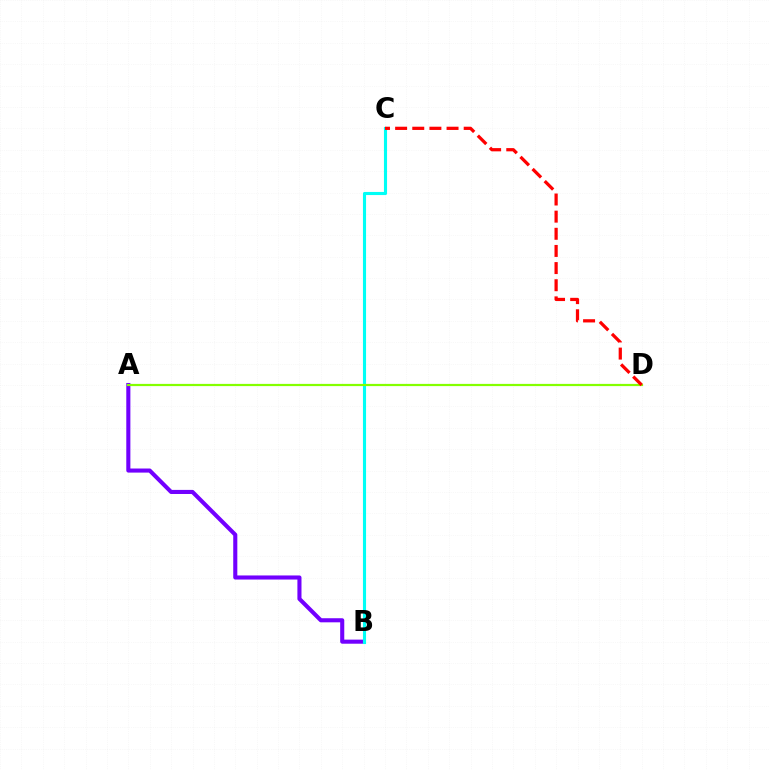{('A', 'B'): [{'color': '#7200ff', 'line_style': 'solid', 'thickness': 2.94}], ('B', 'C'): [{'color': '#00fff6', 'line_style': 'solid', 'thickness': 2.24}], ('A', 'D'): [{'color': '#84ff00', 'line_style': 'solid', 'thickness': 1.59}], ('C', 'D'): [{'color': '#ff0000', 'line_style': 'dashed', 'thickness': 2.33}]}